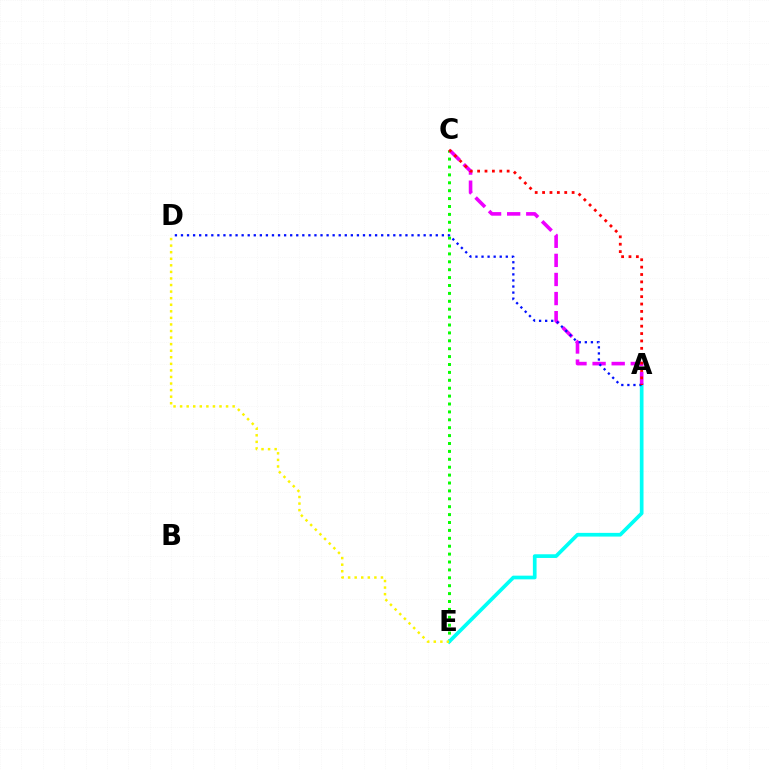{('C', 'E'): [{'color': '#08ff00', 'line_style': 'dotted', 'thickness': 2.15}], ('A', 'E'): [{'color': '#00fff6', 'line_style': 'solid', 'thickness': 2.66}], ('A', 'C'): [{'color': '#ee00ff', 'line_style': 'dashed', 'thickness': 2.59}, {'color': '#ff0000', 'line_style': 'dotted', 'thickness': 2.01}], ('A', 'D'): [{'color': '#0010ff', 'line_style': 'dotted', 'thickness': 1.65}], ('D', 'E'): [{'color': '#fcf500', 'line_style': 'dotted', 'thickness': 1.78}]}